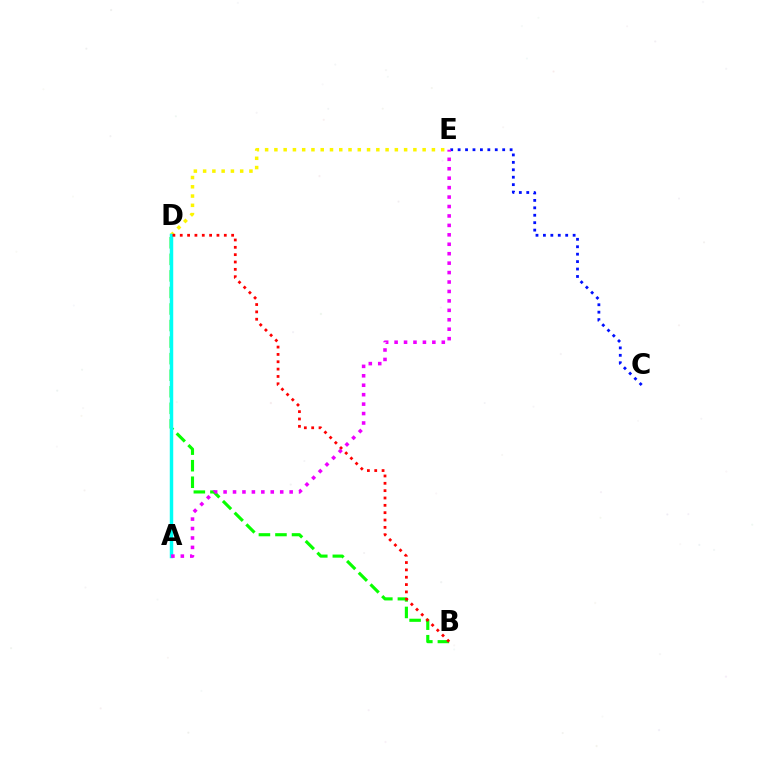{('B', 'D'): [{'color': '#08ff00', 'line_style': 'dashed', 'thickness': 2.25}, {'color': '#ff0000', 'line_style': 'dotted', 'thickness': 1.99}], ('C', 'E'): [{'color': '#0010ff', 'line_style': 'dotted', 'thickness': 2.02}], ('D', 'E'): [{'color': '#fcf500', 'line_style': 'dotted', 'thickness': 2.52}], ('A', 'D'): [{'color': '#00fff6', 'line_style': 'solid', 'thickness': 2.49}], ('A', 'E'): [{'color': '#ee00ff', 'line_style': 'dotted', 'thickness': 2.56}]}